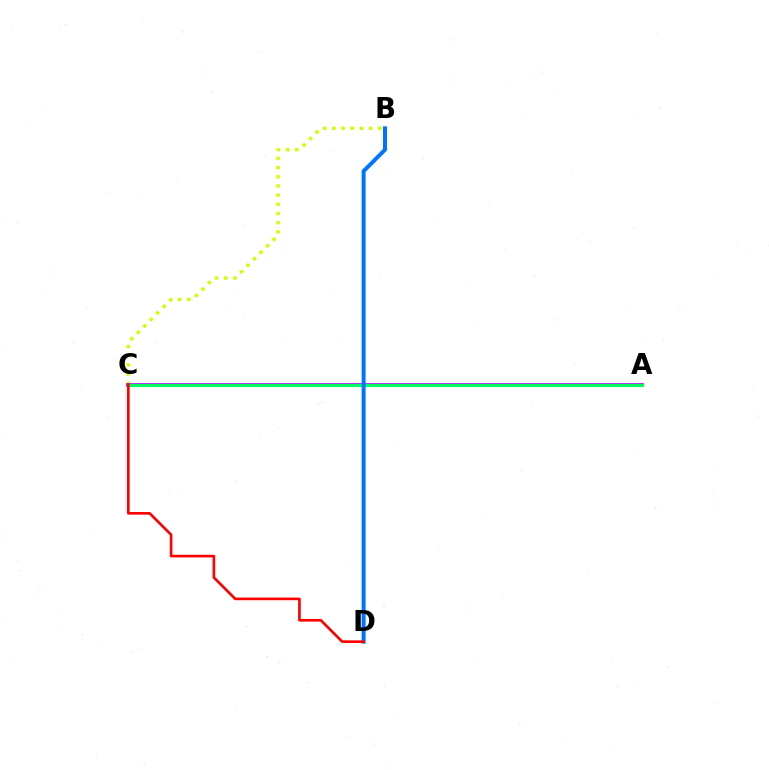{('B', 'C'): [{'color': '#d1ff00', 'line_style': 'dotted', 'thickness': 2.49}], ('A', 'C'): [{'color': '#b900ff', 'line_style': 'solid', 'thickness': 2.65}, {'color': '#00ff5c', 'line_style': 'solid', 'thickness': 2.27}], ('B', 'D'): [{'color': '#0074ff', 'line_style': 'solid', 'thickness': 2.86}], ('C', 'D'): [{'color': '#ff0000', 'line_style': 'solid', 'thickness': 1.9}]}